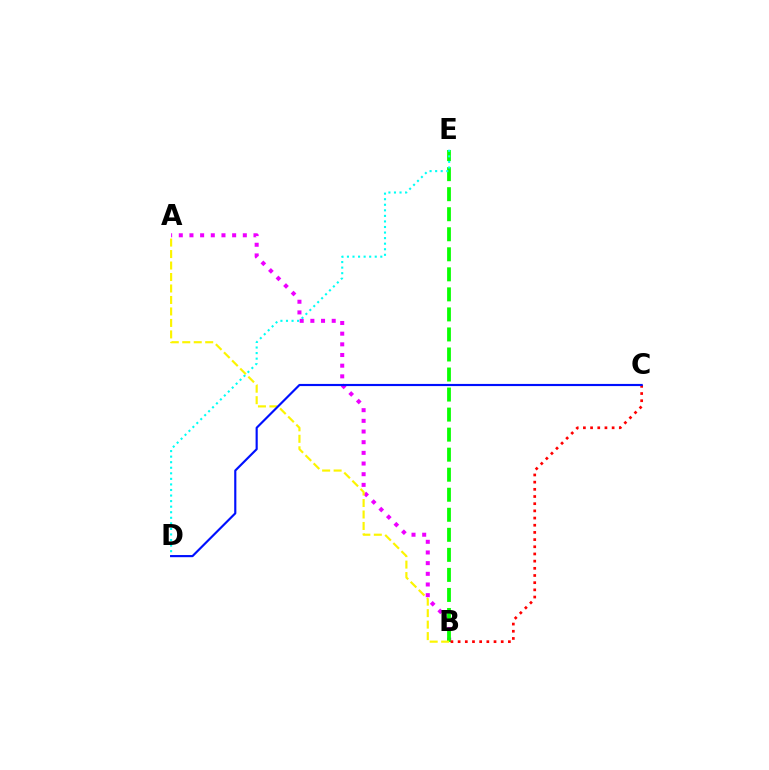{('A', 'B'): [{'color': '#ee00ff', 'line_style': 'dotted', 'thickness': 2.9}, {'color': '#fcf500', 'line_style': 'dashed', 'thickness': 1.56}], ('B', 'E'): [{'color': '#08ff00', 'line_style': 'dashed', 'thickness': 2.72}], ('B', 'C'): [{'color': '#ff0000', 'line_style': 'dotted', 'thickness': 1.95}], ('D', 'E'): [{'color': '#00fff6', 'line_style': 'dotted', 'thickness': 1.51}], ('C', 'D'): [{'color': '#0010ff', 'line_style': 'solid', 'thickness': 1.55}]}